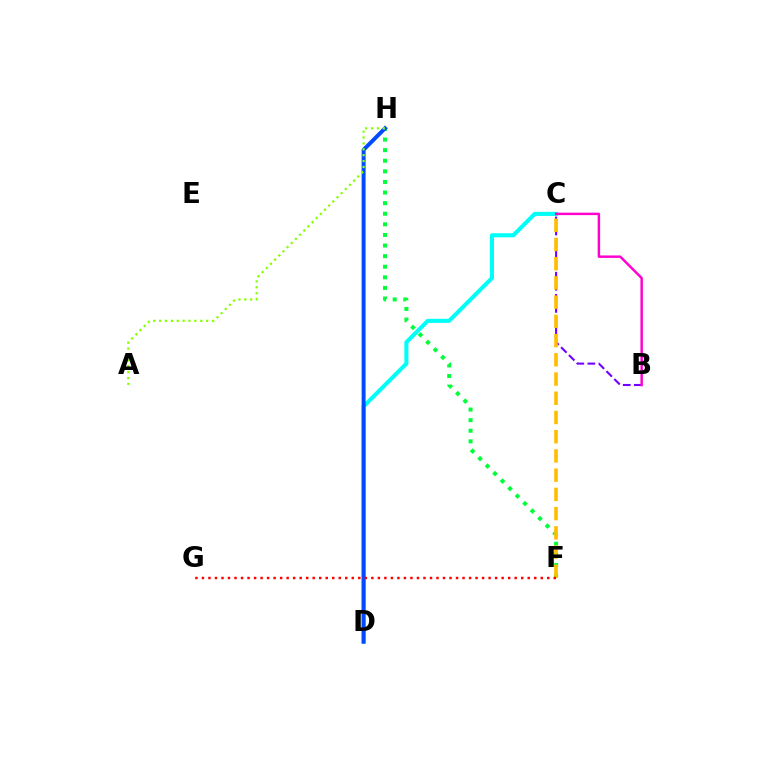{('F', 'H'): [{'color': '#00ff39', 'line_style': 'dotted', 'thickness': 2.88}], ('B', 'C'): [{'color': '#7200ff', 'line_style': 'dashed', 'thickness': 1.5}, {'color': '#ff00cf', 'line_style': 'solid', 'thickness': 1.77}], ('C', 'D'): [{'color': '#00fff6', 'line_style': 'solid', 'thickness': 2.93}], ('C', 'F'): [{'color': '#ffbd00', 'line_style': 'dashed', 'thickness': 2.61}], ('D', 'H'): [{'color': '#004bff', 'line_style': 'solid', 'thickness': 2.84}], ('F', 'G'): [{'color': '#ff0000', 'line_style': 'dotted', 'thickness': 1.77}], ('A', 'H'): [{'color': '#84ff00', 'line_style': 'dotted', 'thickness': 1.6}]}